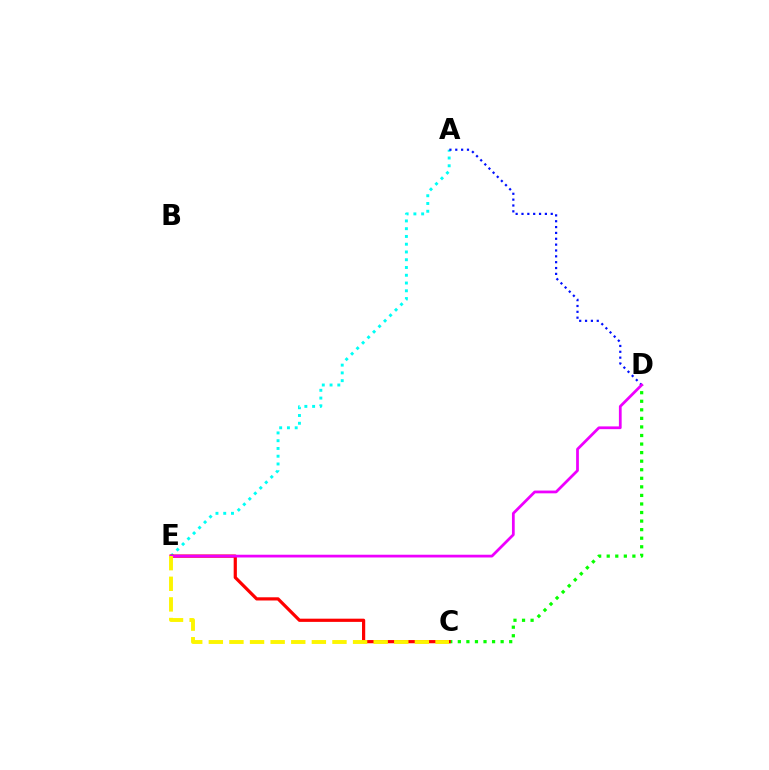{('A', 'E'): [{'color': '#00fff6', 'line_style': 'dotted', 'thickness': 2.11}], ('A', 'D'): [{'color': '#0010ff', 'line_style': 'dotted', 'thickness': 1.59}], ('C', 'D'): [{'color': '#08ff00', 'line_style': 'dotted', 'thickness': 2.33}], ('C', 'E'): [{'color': '#ff0000', 'line_style': 'solid', 'thickness': 2.3}, {'color': '#fcf500', 'line_style': 'dashed', 'thickness': 2.8}], ('D', 'E'): [{'color': '#ee00ff', 'line_style': 'solid', 'thickness': 1.99}]}